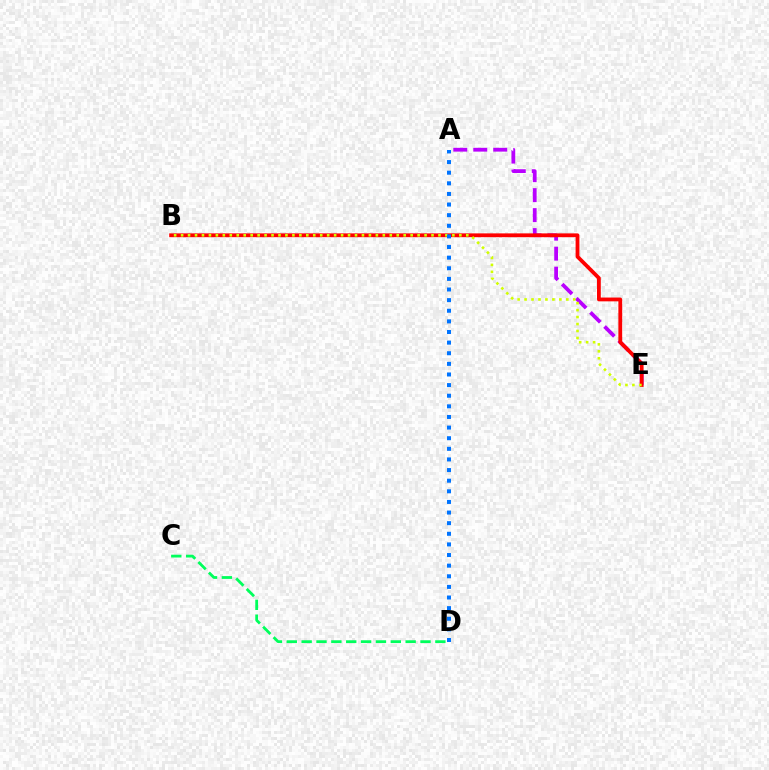{('C', 'D'): [{'color': '#00ff5c', 'line_style': 'dashed', 'thickness': 2.02}], ('A', 'E'): [{'color': '#b900ff', 'line_style': 'dashed', 'thickness': 2.71}], ('B', 'E'): [{'color': '#ff0000', 'line_style': 'solid', 'thickness': 2.73}, {'color': '#d1ff00', 'line_style': 'dotted', 'thickness': 1.89}], ('A', 'D'): [{'color': '#0074ff', 'line_style': 'dotted', 'thickness': 2.89}]}